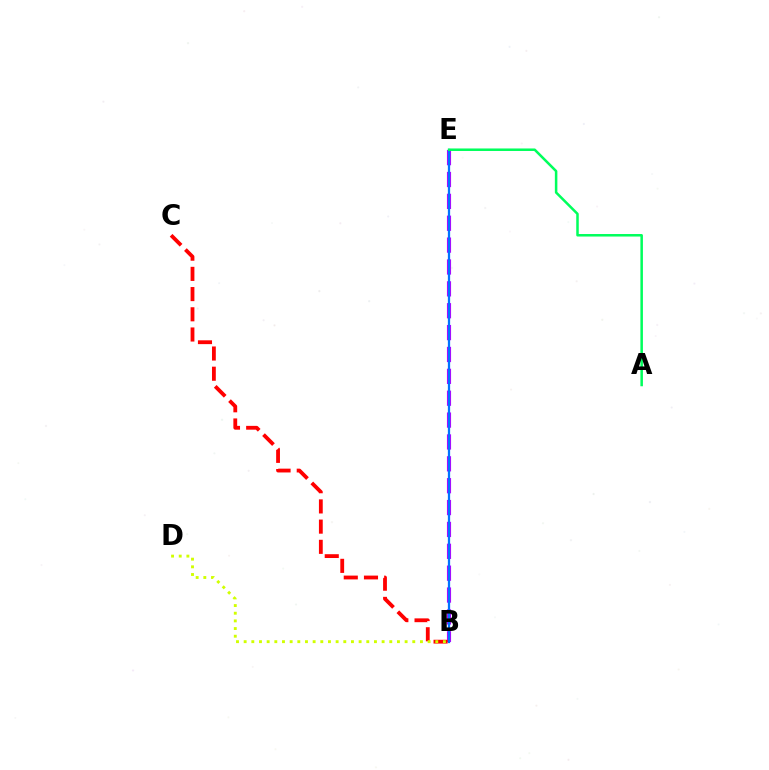{('B', 'E'): [{'color': '#b900ff', 'line_style': 'dashed', 'thickness': 2.97}, {'color': '#0074ff', 'line_style': 'solid', 'thickness': 1.63}], ('B', 'C'): [{'color': '#ff0000', 'line_style': 'dashed', 'thickness': 2.74}], ('B', 'D'): [{'color': '#d1ff00', 'line_style': 'dotted', 'thickness': 2.08}], ('A', 'E'): [{'color': '#00ff5c', 'line_style': 'solid', 'thickness': 1.81}]}